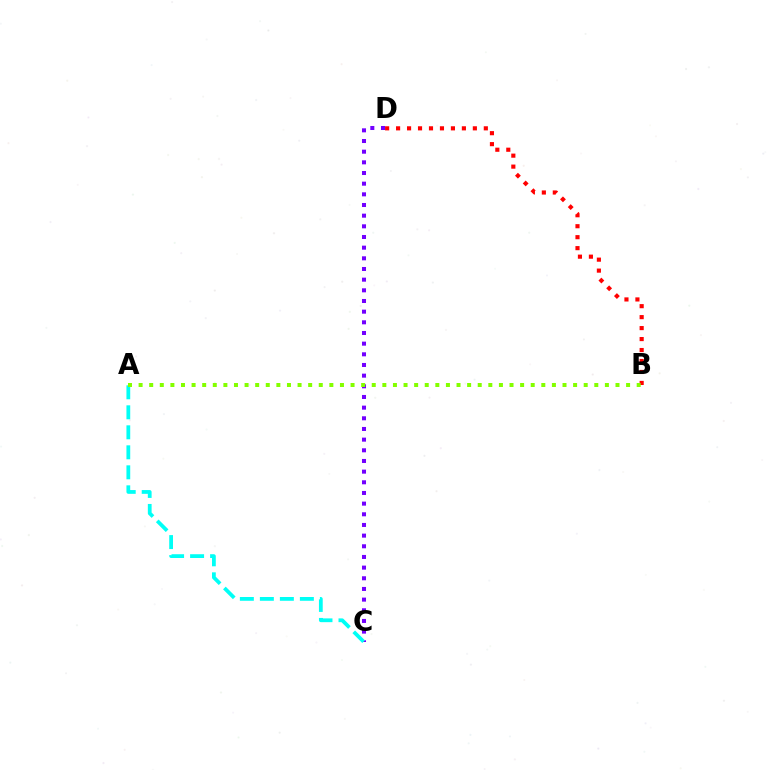{('C', 'D'): [{'color': '#7200ff', 'line_style': 'dotted', 'thickness': 2.9}], ('B', 'D'): [{'color': '#ff0000', 'line_style': 'dotted', 'thickness': 2.98}], ('A', 'C'): [{'color': '#00fff6', 'line_style': 'dashed', 'thickness': 2.72}], ('A', 'B'): [{'color': '#84ff00', 'line_style': 'dotted', 'thickness': 2.88}]}